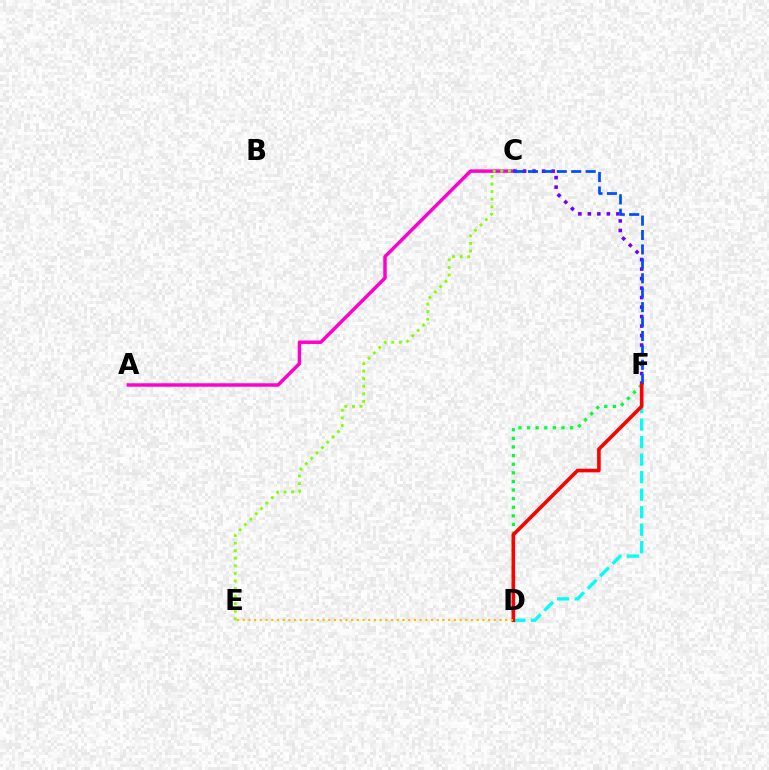{('A', 'C'): [{'color': '#ff00cf', 'line_style': 'solid', 'thickness': 2.5}], ('D', 'F'): [{'color': '#00fff6', 'line_style': 'dashed', 'thickness': 2.38}, {'color': '#00ff39', 'line_style': 'dotted', 'thickness': 2.34}, {'color': '#ff0000', 'line_style': 'solid', 'thickness': 2.6}], ('C', 'F'): [{'color': '#7200ff', 'line_style': 'dotted', 'thickness': 2.58}, {'color': '#004bff', 'line_style': 'dashed', 'thickness': 1.96}], ('C', 'E'): [{'color': '#84ff00', 'line_style': 'dotted', 'thickness': 2.06}], ('D', 'E'): [{'color': '#ffbd00', 'line_style': 'dotted', 'thickness': 1.55}]}